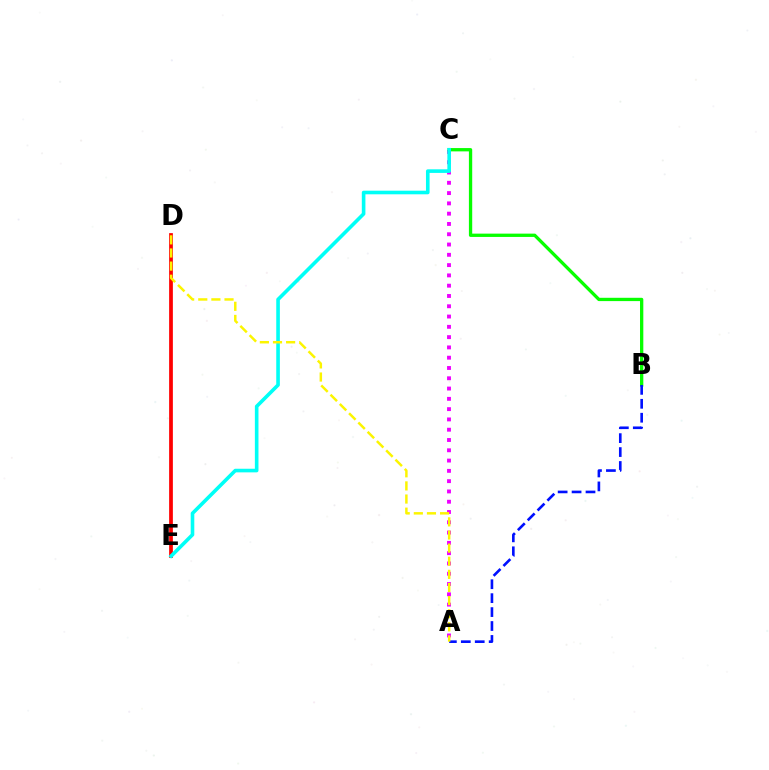{('D', 'E'): [{'color': '#ff0000', 'line_style': 'solid', 'thickness': 2.69}], ('A', 'C'): [{'color': '#ee00ff', 'line_style': 'dotted', 'thickness': 2.8}], ('B', 'C'): [{'color': '#08ff00', 'line_style': 'solid', 'thickness': 2.38}], ('C', 'E'): [{'color': '#00fff6', 'line_style': 'solid', 'thickness': 2.6}], ('A', 'B'): [{'color': '#0010ff', 'line_style': 'dashed', 'thickness': 1.89}], ('A', 'D'): [{'color': '#fcf500', 'line_style': 'dashed', 'thickness': 1.78}]}